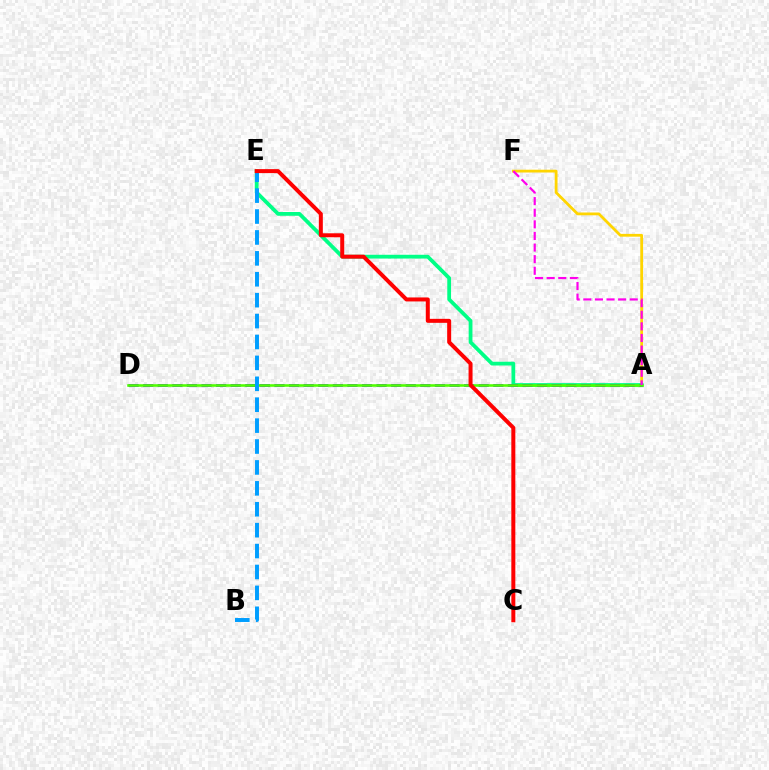{('A', 'F'): [{'color': '#ffd500', 'line_style': 'solid', 'thickness': 2.01}, {'color': '#ff00ed', 'line_style': 'dashed', 'thickness': 1.58}], ('A', 'E'): [{'color': '#00ff86', 'line_style': 'solid', 'thickness': 2.72}], ('A', 'D'): [{'color': '#3700ff', 'line_style': 'dashed', 'thickness': 1.98}, {'color': '#4fff00', 'line_style': 'solid', 'thickness': 1.85}], ('B', 'E'): [{'color': '#009eff', 'line_style': 'dashed', 'thickness': 2.84}], ('C', 'E'): [{'color': '#ff0000', 'line_style': 'solid', 'thickness': 2.87}]}